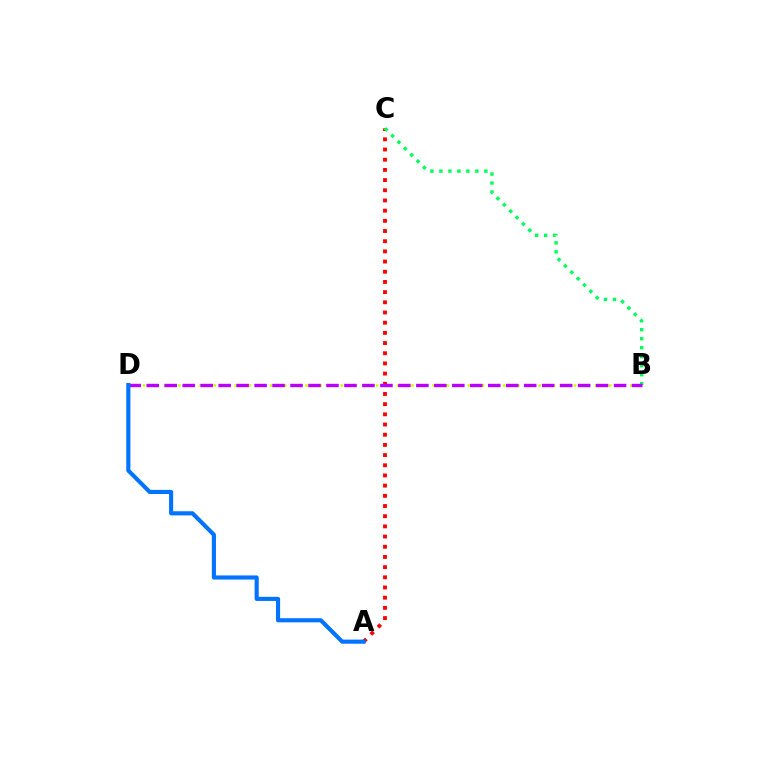{('A', 'C'): [{'color': '#ff0000', 'line_style': 'dotted', 'thickness': 2.77}], ('B', 'D'): [{'color': '#d1ff00', 'line_style': 'dotted', 'thickness': 1.92}, {'color': '#b900ff', 'line_style': 'dashed', 'thickness': 2.44}], ('B', 'C'): [{'color': '#00ff5c', 'line_style': 'dotted', 'thickness': 2.44}], ('A', 'D'): [{'color': '#0074ff', 'line_style': 'solid', 'thickness': 2.96}]}